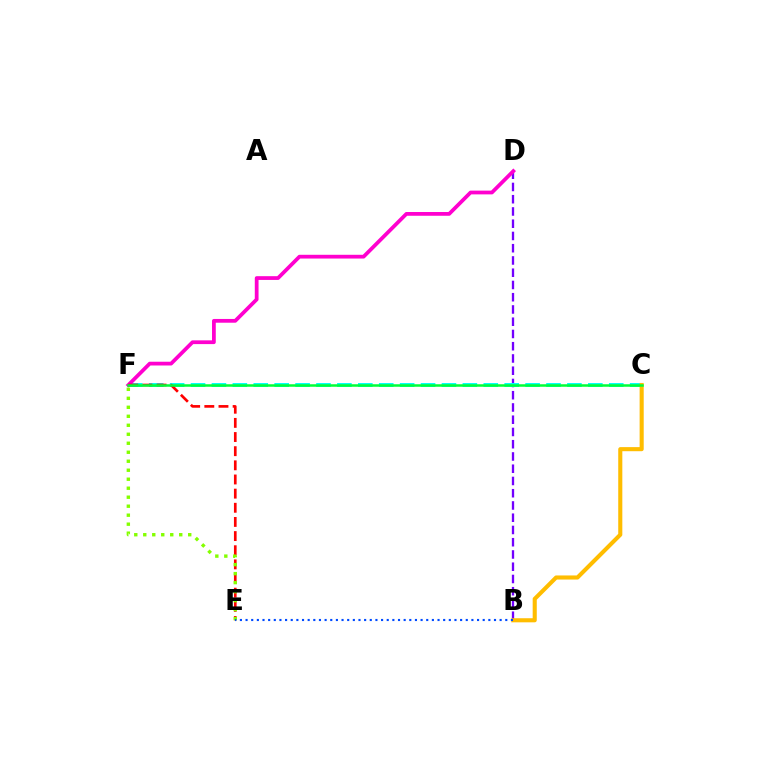{('B', 'D'): [{'color': '#7200ff', 'line_style': 'dashed', 'thickness': 1.66}], ('C', 'F'): [{'color': '#00fff6', 'line_style': 'dashed', 'thickness': 2.84}, {'color': '#00ff39', 'line_style': 'solid', 'thickness': 1.8}], ('B', 'C'): [{'color': '#ffbd00', 'line_style': 'solid', 'thickness': 2.95}], ('D', 'F'): [{'color': '#ff00cf', 'line_style': 'solid', 'thickness': 2.71}], ('E', 'F'): [{'color': '#ff0000', 'line_style': 'dashed', 'thickness': 1.92}, {'color': '#84ff00', 'line_style': 'dotted', 'thickness': 2.44}], ('B', 'E'): [{'color': '#004bff', 'line_style': 'dotted', 'thickness': 1.53}]}